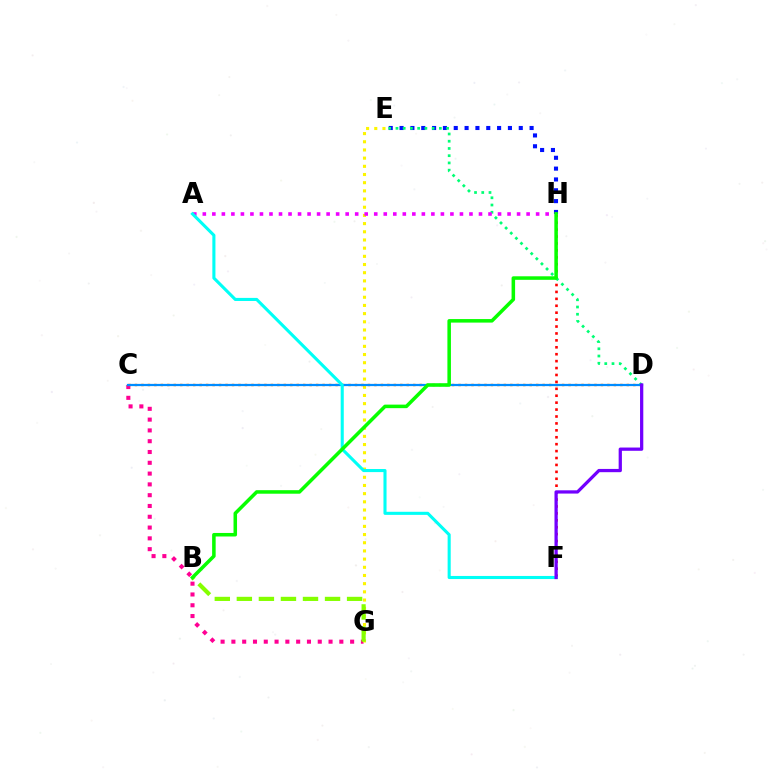{('F', 'H'): [{'color': '#ff0000', 'line_style': 'dotted', 'thickness': 1.88}], ('C', 'G'): [{'color': '#ff0094', 'line_style': 'dotted', 'thickness': 2.93}], ('E', 'G'): [{'color': '#fcf500', 'line_style': 'dotted', 'thickness': 2.22}], ('C', 'D'): [{'color': '#ff7c00', 'line_style': 'dotted', 'thickness': 1.76}, {'color': '#008cff', 'line_style': 'solid', 'thickness': 1.6}], ('E', 'H'): [{'color': '#0010ff', 'line_style': 'dotted', 'thickness': 2.94}], ('D', 'E'): [{'color': '#00ff74', 'line_style': 'dotted', 'thickness': 1.97}], ('B', 'G'): [{'color': '#84ff00', 'line_style': 'dashed', 'thickness': 3.0}], ('A', 'H'): [{'color': '#ee00ff', 'line_style': 'dotted', 'thickness': 2.59}], ('A', 'F'): [{'color': '#00fff6', 'line_style': 'solid', 'thickness': 2.22}], ('B', 'H'): [{'color': '#08ff00', 'line_style': 'solid', 'thickness': 2.54}], ('D', 'F'): [{'color': '#7200ff', 'line_style': 'solid', 'thickness': 2.34}]}